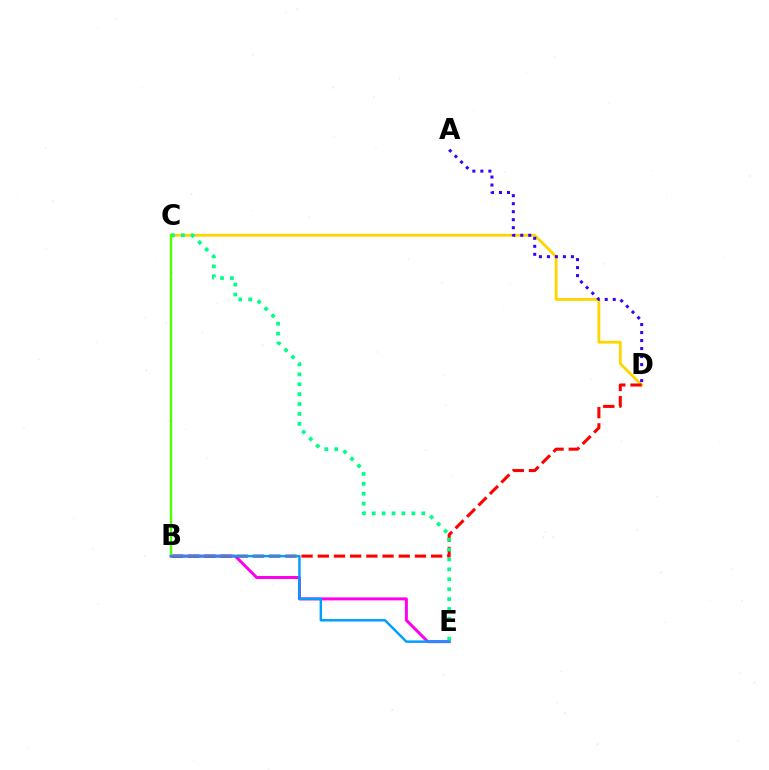{('B', 'E'): [{'color': '#ff00ed', 'line_style': 'solid', 'thickness': 2.15}, {'color': '#009eff', 'line_style': 'solid', 'thickness': 1.77}], ('C', 'D'): [{'color': '#ffd500', 'line_style': 'solid', 'thickness': 2.02}], ('A', 'D'): [{'color': '#3700ff', 'line_style': 'dotted', 'thickness': 2.18}], ('B', 'D'): [{'color': '#ff0000', 'line_style': 'dashed', 'thickness': 2.2}], ('C', 'E'): [{'color': '#00ff86', 'line_style': 'dotted', 'thickness': 2.69}], ('B', 'C'): [{'color': '#4fff00', 'line_style': 'solid', 'thickness': 1.7}]}